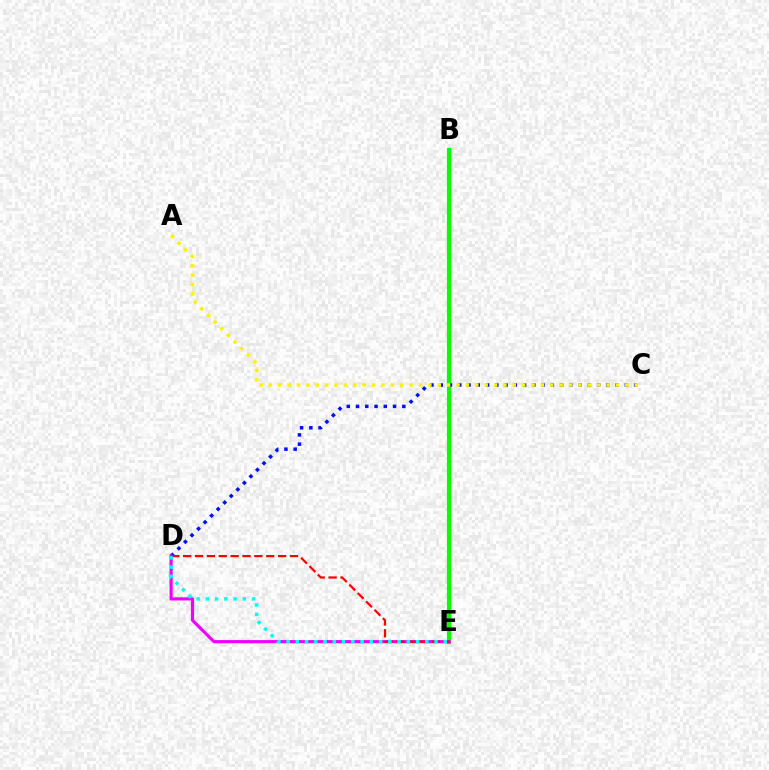{('B', 'E'): [{'color': '#08ff00', 'line_style': 'solid', 'thickness': 2.99}], ('C', 'D'): [{'color': '#0010ff', 'line_style': 'dotted', 'thickness': 2.52}], ('A', 'C'): [{'color': '#fcf500', 'line_style': 'dotted', 'thickness': 2.55}], ('D', 'E'): [{'color': '#ee00ff', 'line_style': 'solid', 'thickness': 2.26}, {'color': '#ff0000', 'line_style': 'dashed', 'thickness': 1.61}, {'color': '#00fff6', 'line_style': 'dotted', 'thickness': 2.51}]}